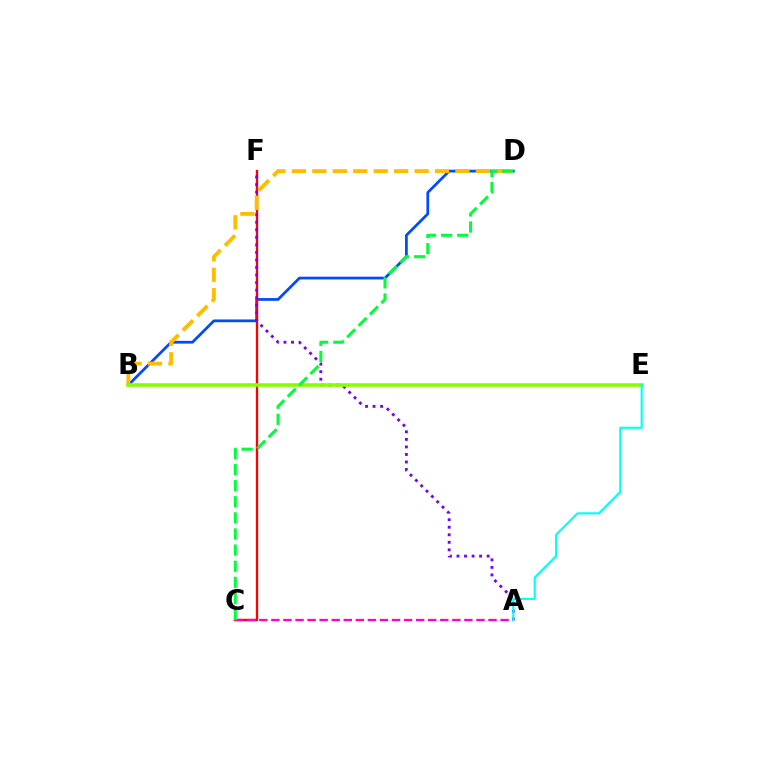{('B', 'D'): [{'color': '#004bff', 'line_style': 'solid', 'thickness': 1.98}, {'color': '#ffbd00', 'line_style': 'dashed', 'thickness': 2.78}], ('C', 'F'): [{'color': '#ff0000', 'line_style': 'solid', 'thickness': 1.69}], ('A', 'F'): [{'color': '#7200ff', 'line_style': 'dotted', 'thickness': 2.05}], ('A', 'C'): [{'color': '#ff00cf', 'line_style': 'dashed', 'thickness': 1.64}], ('B', 'E'): [{'color': '#84ff00', 'line_style': 'solid', 'thickness': 2.57}], ('C', 'D'): [{'color': '#00ff39', 'line_style': 'dashed', 'thickness': 2.19}], ('A', 'E'): [{'color': '#00fff6', 'line_style': 'solid', 'thickness': 1.52}]}